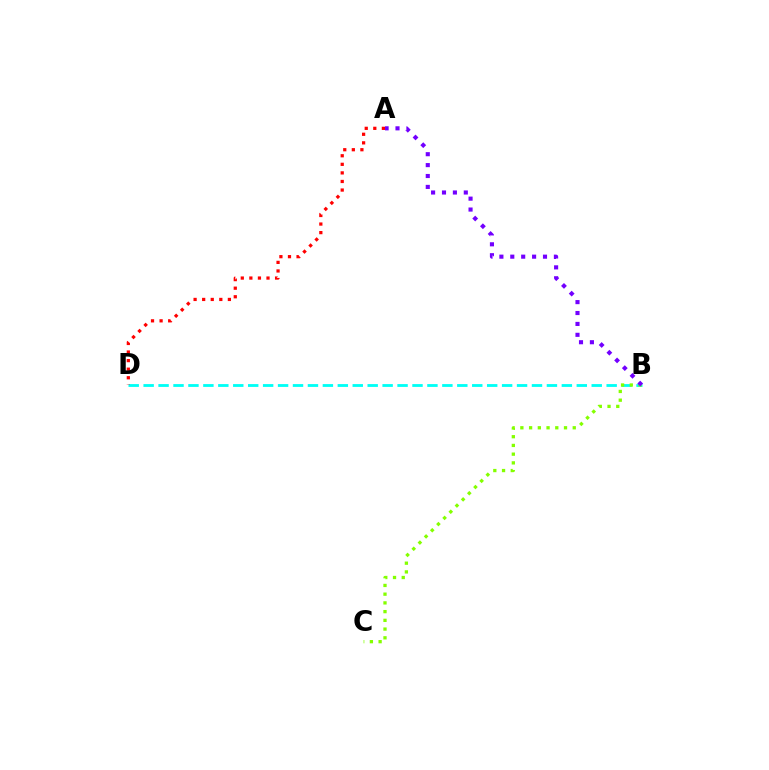{('B', 'D'): [{'color': '#00fff6', 'line_style': 'dashed', 'thickness': 2.03}], ('B', 'C'): [{'color': '#84ff00', 'line_style': 'dotted', 'thickness': 2.37}], ('A', 'B'): [{'color': '#7200ff', 'line_style': 'dotted', 'thickness': 2.96}], ('A', 'D'): [{'color': '#ff0000', 'line_style': 'dotted', 'thickness': 2.33}]}